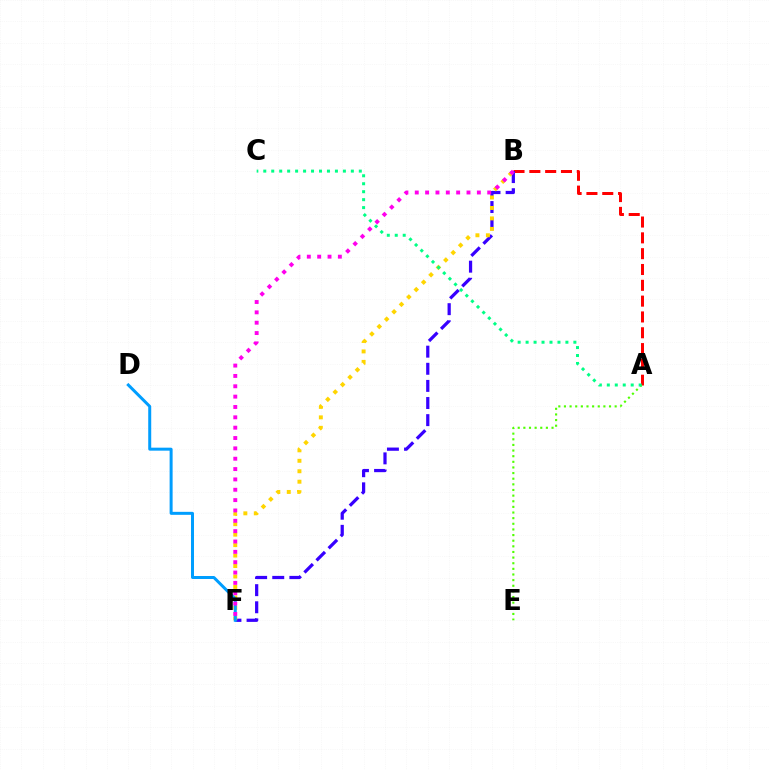{('A', 'B'): [{'color': '#ff0000', 'line_style': 'dashed', 'thickness': 2.15}], ('B', 'F'): [{'color': '#3700ff', 'line_style': 'dashed', 'thickness': 2.33}, {'color': '#ffd500', 'line_style': 'dotted', 'thickness': 2.84}, {'color': '#ff00ed', 'line_style': 'dotted', 'thickness': 2.81}], ('A', 'E'): [{'color': '#4fff00', 'line_style': 'dotted', 'thickness': 1.53}], ('A', 'C'): [{'color': '#00ff86', 'line_style': 'dotted', 'thickness': 2.16}], ('D', 'F'): [{'color': '#009eff', 'line_style': 'solid', 'thickness': 2.15}]}